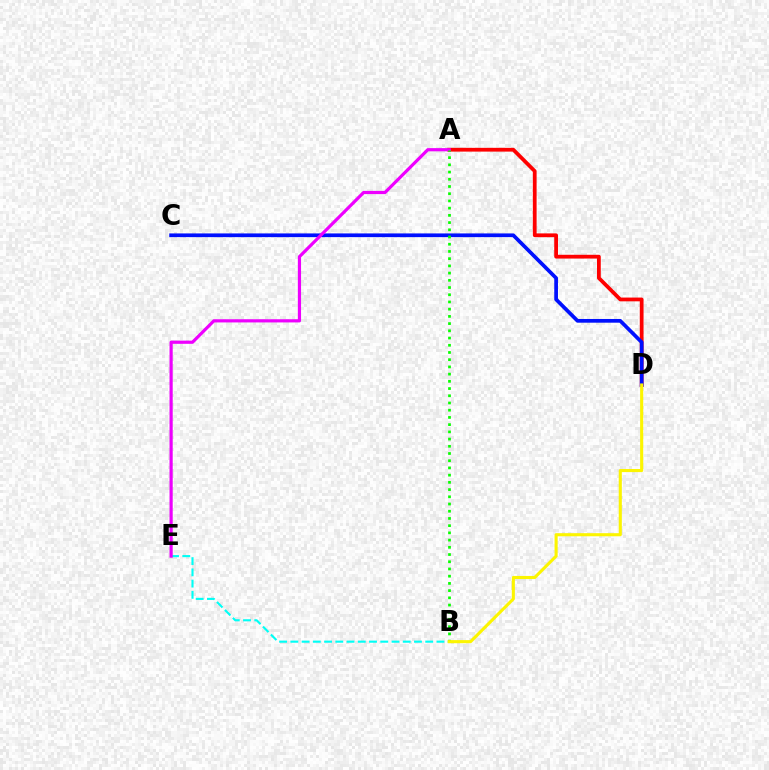{('A', 'D'): [{'color': '#ff0000', 'line_style': 'solid', 'thickness': 2.71}], ('B', 'E'): [{'color': '#00fff6', 'line_style': 'dashed', 'thickness': 1.53}], ('C', 'D'): [{'color': '#0010ff', 'line_style': 'solid', 'thickness': 2.67}], ('A', 'E'): [{'color': '#ee00ff', 'line_style': 'solid', 'thickness': 2.3}], ('A', 'B'): [{'color': '#08ff00', 'line_style': 'dotted', 'thickness': 1.96}], ('B', 'D'): [{'color': '#fcf500', 'line_style': 'solid', 'thickness': 2.23}]}